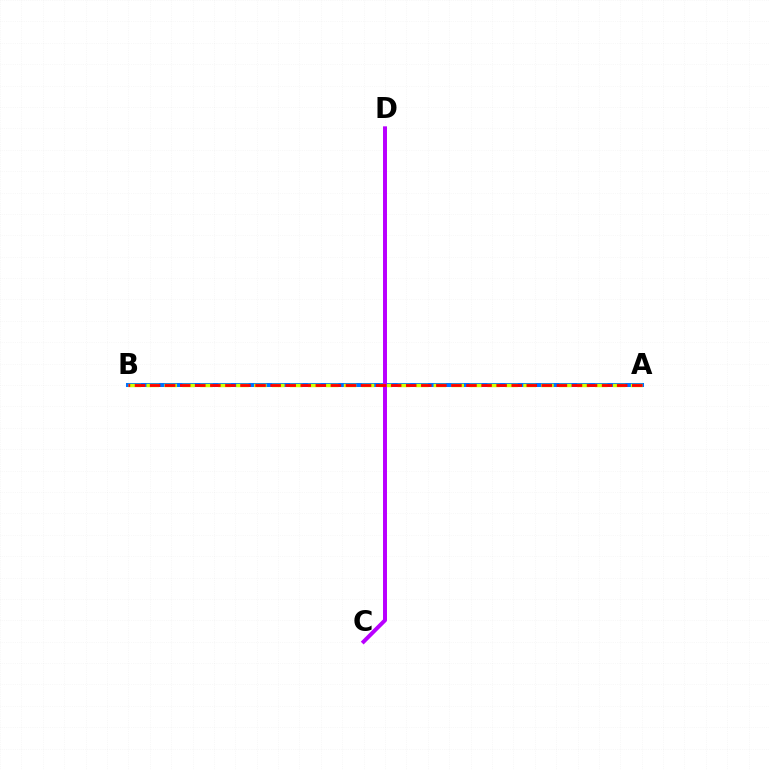{('A', 'B'): [{'color': '#00ff5c', 'line_style': 'dashed', 'thickness': 2.82}, {'color': '#0074ff', 'line_style': 'solid', 'thickness': 2.9}, {'color': '#d1ff00', 'line_style': 'dashed', 'thickness': 2.44}, {'color': '#ff0000', 'line_style': 'dashed', 'thickness': 2.05}], ('C', 'D'): [{'color': '#b900ff', 'line_style': 'solid', 'thickness': 2.86}]}